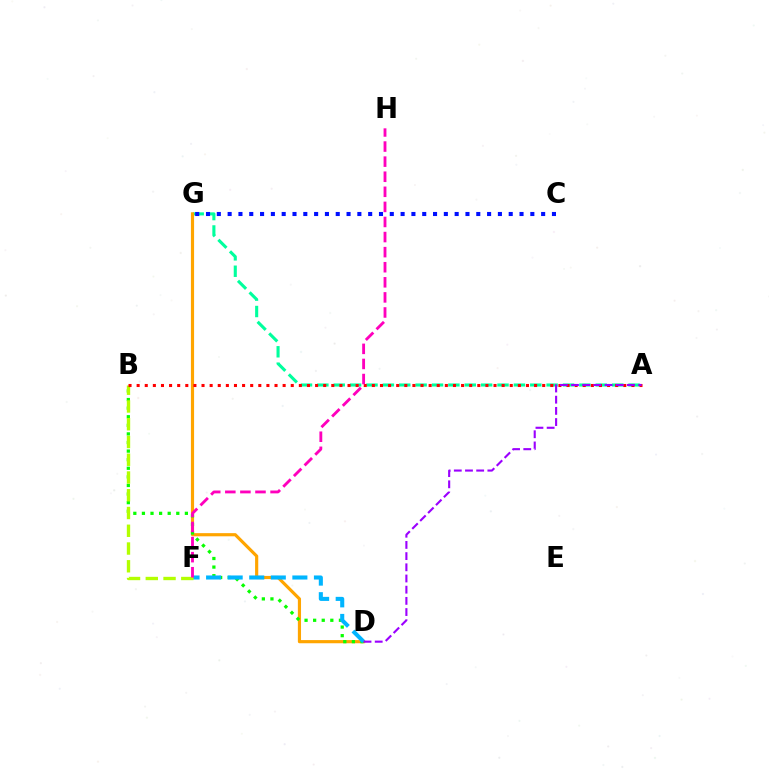{('A', 'G'): [{'color': '#00ff9d', 'line_style': 'dashed', 'thickness': 2.22}], ('D', 'G'): [{'color': '#ffa500', 'line_style': 'solid', 'thickness': 2.28}], ('B', 'D'): [{'color': '#08ff00', 'line_style': 'dotted', 'thickness': 2.33}], ('D', 'F'): [{'color': '#00b5ff', 'line_style': 'dashed', 'thickness': 2.93}], ('C', 'G'): [{'color': '#0010ff', 'line_style': 'dotted', 'thickness': 2.94}], ('B', 'F'): [{'color': '#b3ff00', 'line_style': 'dashed', 'thickness': 2.41}], ('A', 'B'): [{'color': '#ff0000', 'line_style': 'dotted', 'thickness': 2.2}], ('A', 'D'): [{'color': '#9b00ff', 'line_style': 'dashed', 'thickness': 1.52}], ('F', 'H'): [{'color': '#ff00bd', 'line_style': 'dashed', 'thickness': 2.05}]}